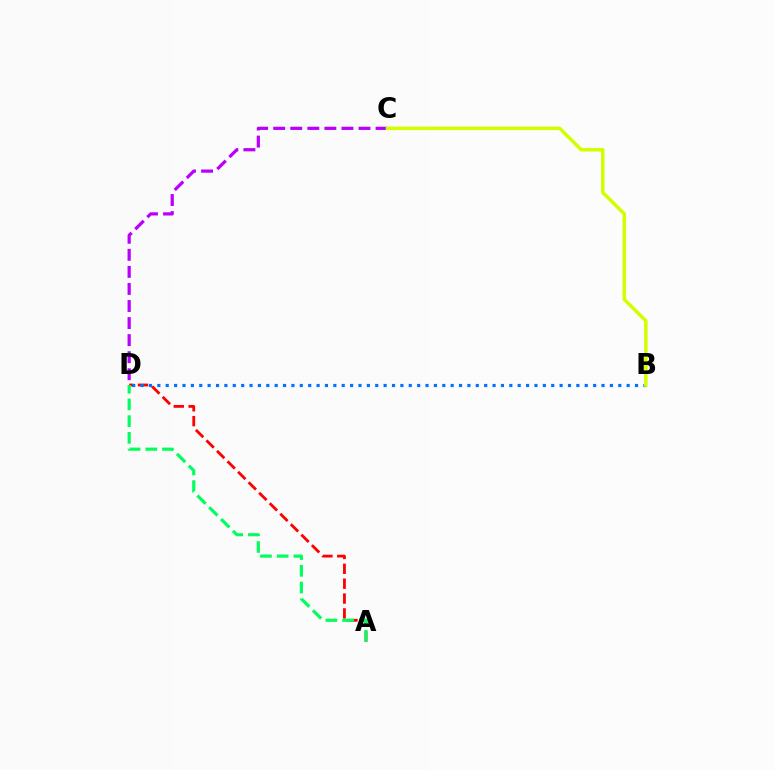{('A', 'D'): [{'color': '#ff0000', 'line_style': 'dashed', 'thickness': 2.02}, {'color': '#00ff5c', 'line_style': 'dashed', 'thickness': 2.27}], ('B', 'D'): [{'color': '#0074ff', 'line_style': 'dotted', 'thickness': 2.28}], ('C', 'D'): [{'color': '#b900ff', 'line_style': 'dashed', 'thickness': 2.32}], ('B', 'C'): [{'color': '#d1ff00', 'line_style': 'solid', 'thickness': 2.53}]}